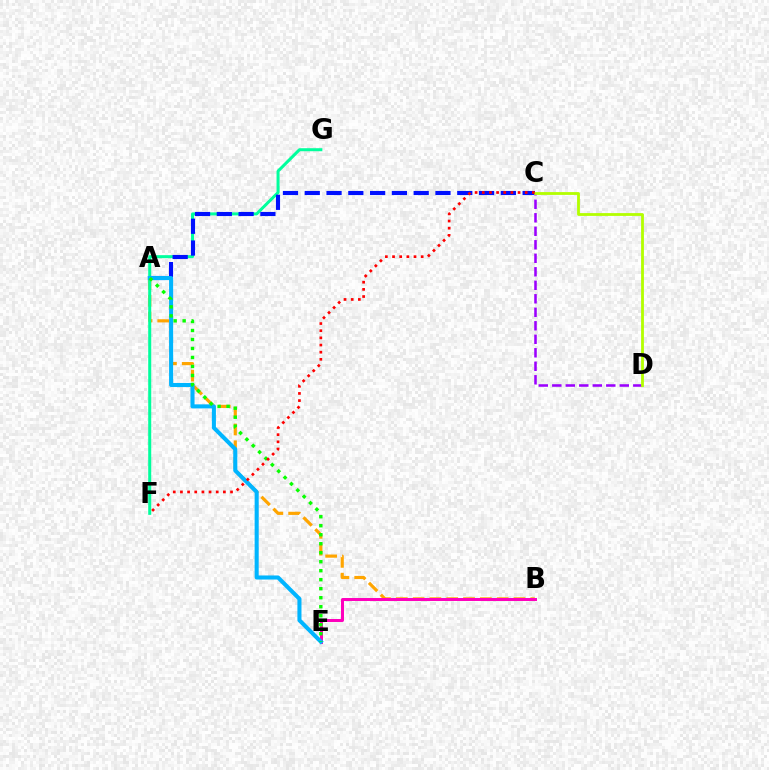{('A', 'B'): [{'color': '#ffa500', 'line_style': 'dashed', 'thickness': 2.28}], ('C', 'D'): [{'color': '#9b00ff', 'line_style': 'dashed', 'thickness': 1.83}, {'color': '#b3ff00', 'line_style': 'solid', 'thickness': 2.02}], ('F', 'G'): [{'color': '#00ff9d', 'line_style': 'solid', 'thickness': 2.17}], ('B', 'E'): [{'color': '#ff00bd', 'line_style': 'solid', 'thickness': 2.14}], ('A', 'C'): [{'color': '#0010ff', 'line_style': 'dashed', 'thickness': 2.96}], ('A', 'E'): [{'color': '#00b5ff', 'line_style': 'solid', 'thickness': 2.93}, {'color': '#08ff00', 'line_style': 'dotted', 'thickness': 2.44}], ('C', 'F'): [{'color': '#ff0000', 'line_style': 'dotted', 'thickness': 1.94}]}